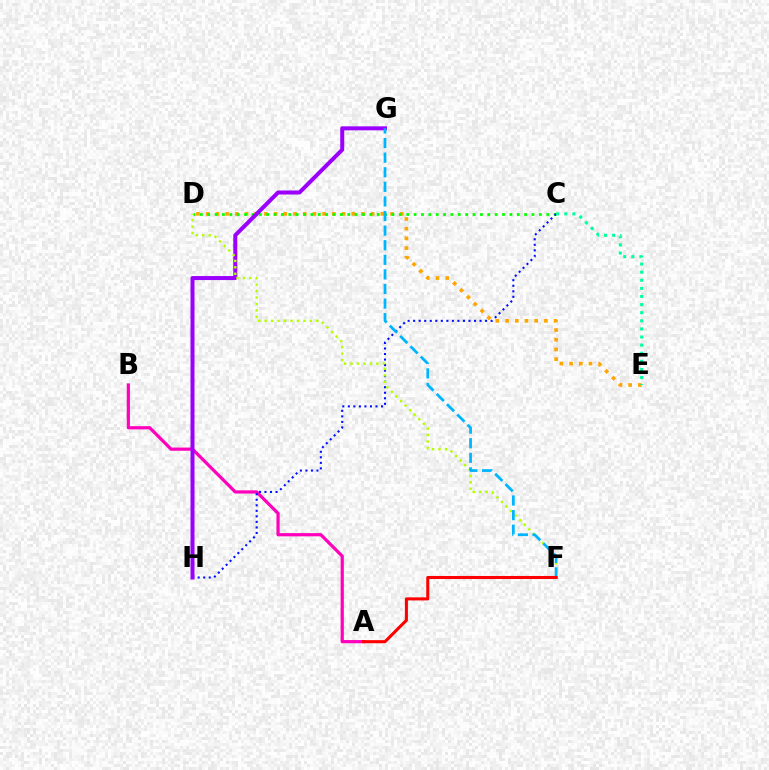{('D', 'E'): [{'color': '#ffa500', 'line_style': 'dotted', 'thickness': 2.64}], ('C', 'D'): [{'color': '#08ff00', 'line_style': 'dotted', 'thickness': 2.0}], ('A', 'B'): [{'color': '#ff00bd', 'line_style': 'solid', 'thickness': 2.31}], ('C', 'H'): [{'color': '#0010ff', 'line_style': 'dotted', 'thickness': 1.5}], ('G', 'H'): [{'color': '#9b00ff', 'line_style': 'solid', 'thickness': 2.89}], ('D', 'F'): [{'color': '#b3ff00', 'line_style': 'dotted', 'thickness': 1.75}], ('F', 'G'): [{'color': '#00b5ff', 'line_style': 'dashed', 'thickness': 1.98}], ('A', 'F'): [{'color': '#ff0000', 'line_style': 'solid', 'thickness': 2.2}], ('C', 'E'): [{'color': '#00ff9d', 'line_style': 'dotted', 'thickness': 2.2}]}